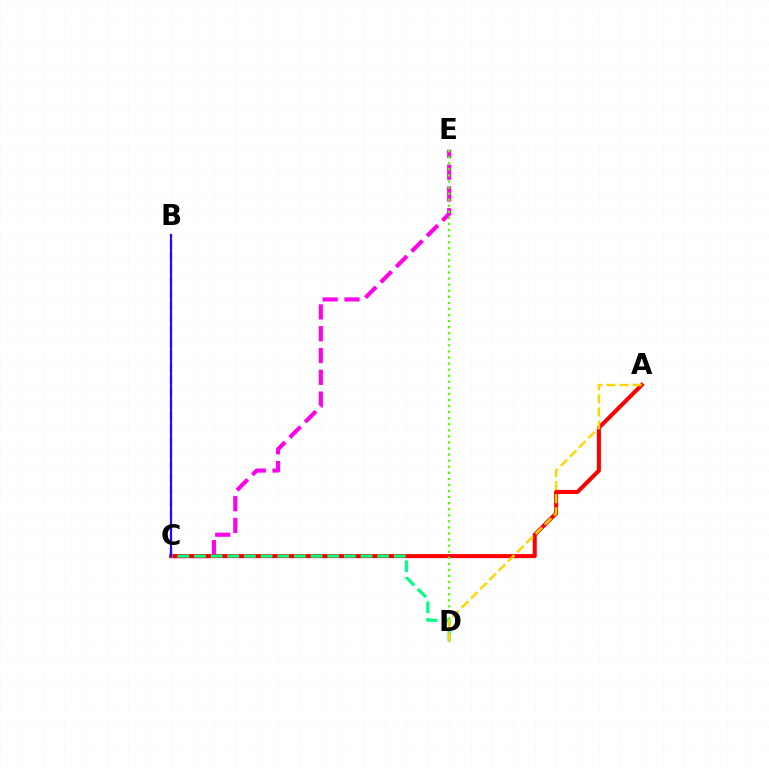{('C', 'E'): [{'color': '#ff00ed', 'line_style': 'dashed', 'thickness': 2.96}], ('A', 'C'): [{'color': '#ff0000', 'line_style': 'solid', 'thickness': 2.92}], ('B', 'C'): [{'color': '#009eff', 'line_style': 'dashed', 'thickness': 1.67}, {'color': '#3700ff', 'line_style': 'solid', 'thickness': 1.57}], ('D', 'E'): [{'color': '#4fff00', 'line_style': 'dotted', 'thickness': 1.65}], ('C', 'D'): [{'color': '#00ff86', 'line_style': 'dashed', 'thickness': 2.26}], ('A', 'D'): [{'color': '#ffd500', 'line_style': 'dashed', 'thickness': 1.77}]}